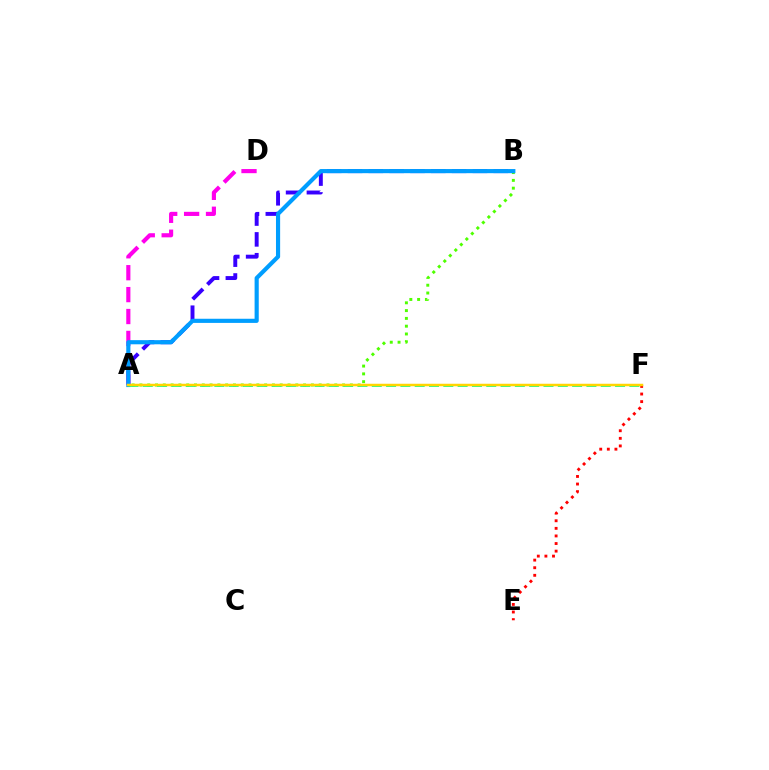{('A', 'B'): [{'color': '#3700ff', 'line_style': 'dashed', 'thickness': 2.83}, {'color': '#4fff00', 'line_style': 'dotted', 'thickness': 2.12}, {'color': '#009eff', 'line_style': 'solid', 'thickness': 2.99}], ('A', 'D'): [{'color': '#ff00ed', 'line_style': 'dashed', 'thickness': 2.98}], ('E', 'F'): [{'color': '#ff0000', 'line_style': 'dotted', 'thickness': 2.06}], ('A', 'F'): [{'color': '#00ff86', 'line_style': 'dashed', 'thickness': 1.94}, {'color': '#ffd500', 'line_style': 'solid', 'thickness': 1.79}]}